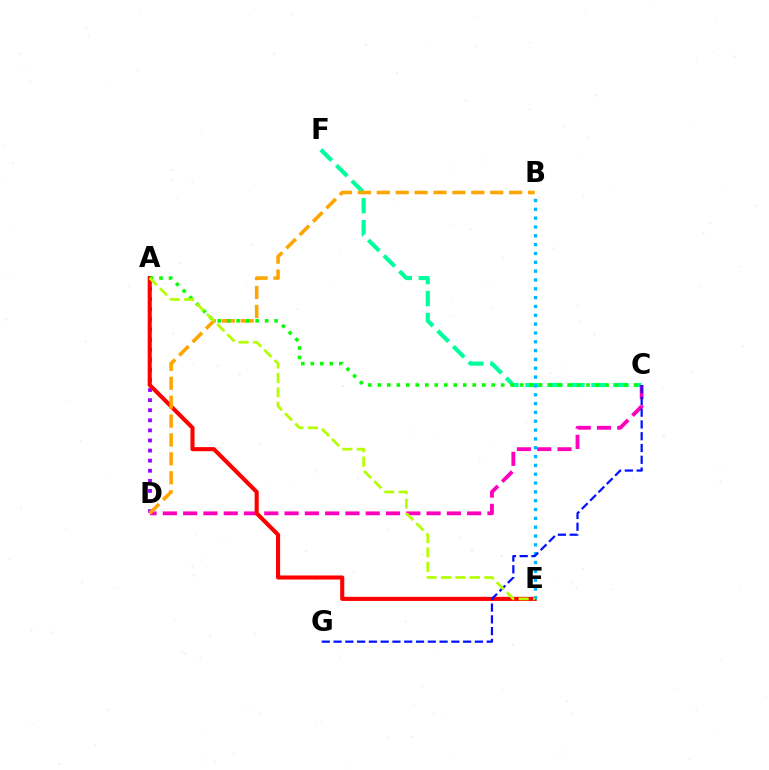{('C', 'F'): [{'color': '#00ff9d', 'line_style': 'dashed', 'thickness': 2.99}], ('A', 'D'): [{'color': '#9b00ff', 'line_style': 'dotted', 'thickness': 2.74}], ('C', 'D'): [{'color': '#ff00bd', 'line_style': 'dashed', 'thickness': 2.76}], ('A', 'E'): [{'color': '#ff0000', 'line_style': 'solid', 'thickness': 2.94}, {'color': '#b3ff00', 'line_style': 'dashed', 'thickness': 1.96}], ('B', 'D'): [{'color': '#ffa500', 'line_style': 'dashed', 'thickness': 2.57}], ('B', 'E'): [{'color': '#00b5ff', 'line_style': 'dotted', 'thickness': 2.4}], ('A', 'C'): [{'color': '#08ff00', 'line_style': 'dotted', 'thickness': 2.58}], ('C', 'G'): [{'color': '#0010ff', 'line_style': 'dashed', 'thickness': 1.6}]}